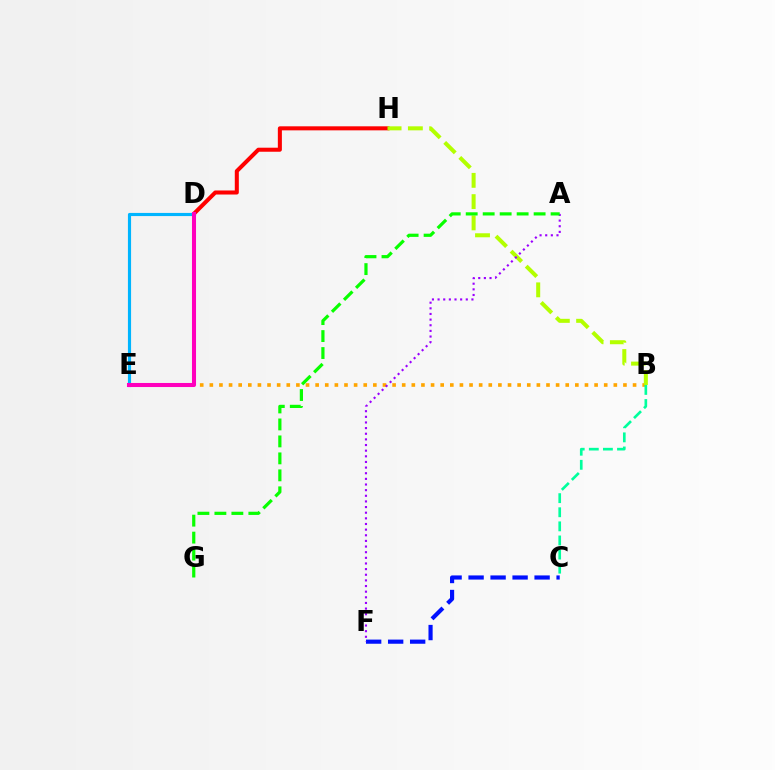{('D', 'H'): [{'color': '#ff0000', 'line_style': 'solid', 'thickness': 2.91}], ('C', 'F'): [{'color': '#0010ff', 'line_style': 'dashed', 'thickness': 2.99}], ('B', 'E'): [{'color': '#ffa500', 'line_style': 'dotted', 'thickness': 2.61}], ('B', 'H'): [{'color': '#b3ff00', 'line_style': 'dashed', 'thickness': 2.89}], ('D', 'E'): [{'color': '#00b5ff', 'line_style': 'solid', 'thickness': 2.26}, {'color': '#ff00bd', 'line_style': 'solid', 'thickness': 2.92}], ('A', 'F'): [{'color': '#9b00ff', 'line_style': 'dotted', 'thickness': 1.53}], ('A', 'G'): [{'color': '#08ff00', 'line_style': 'dashed', 'thickness': 2.31}], ('B', 'C'): [{'color': '#00ff9d', 'line_style': 'dashed', 'thickness': 1.92}]}